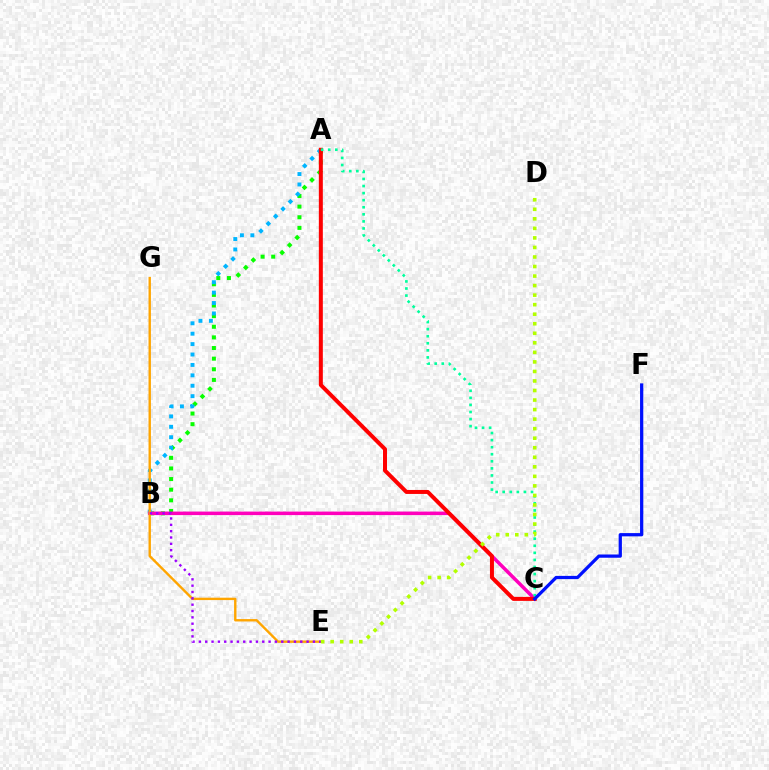{('A', 'B'): [{'color': '#08ff00', 'line_style': 'dotted', 'thickness': 2.89}, {'color': '#00b5ff', 'line_style': 'dotted', 'thickness': 2.83}], ('B', 'C'): [{'color': '#ff00bd', 'line_style': 'solid', 'thickness': 2.54}], ('E', 'G'): [{'color': '#ffa500', 'line_style': 'solid', 'thickness': 1.72}], ('B', 'E'): [{'color': '#9b00ff', 'line_style': 'dotted', 'thickness': 1.72}], ('A', 'C'): [{'color': '#ff0000', 'line_style': 'solid', 'thickness': 2.88}, {'color': '#00ff9d', 'line_style': 'dotted', 'thickness': 1.92}], ('D', 'E'): [{'color': '#b3ff00', 'line_style': 'dotted', 'thickness': 2.59}], ('C', 'F'): [{'color': '#0010ff', 'line_style': 'solid', 'thickness': 2.34}]}